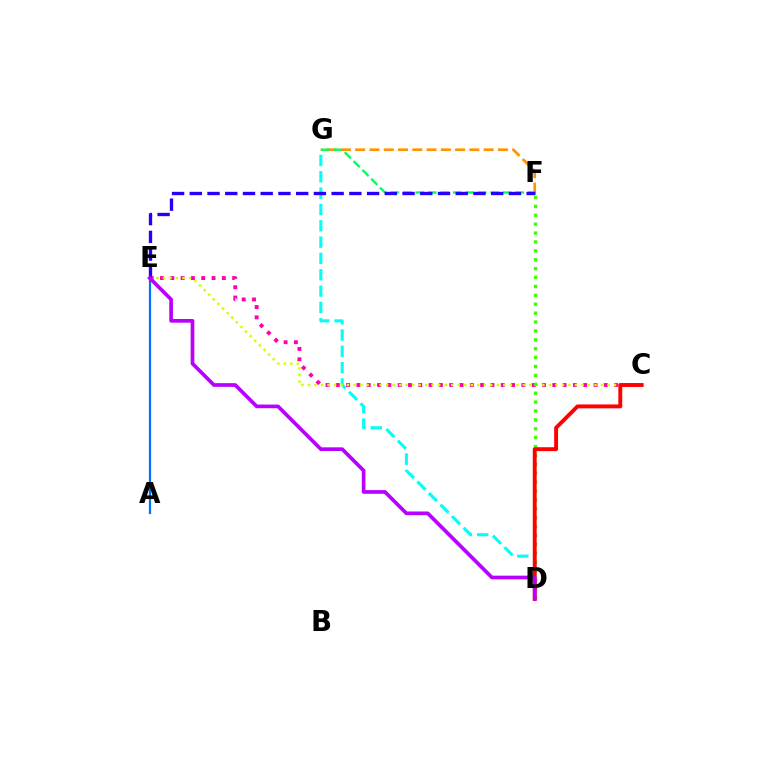{('D', 'G'): [{'color': '#00fff6', 'line_style': 'dashed', 'thickness': 2.22}], ('C', 'E'): [{'color': '#ff00ac', 'line_style': 'dotted', 'thickness': 2.8}, {'color': '#d1ff00', 'line_style': 'dotted', 'thickness': 1.77}], ('F', 'G'): [{'color': '#ff9400', 'line_style': 'dashed', 'thickness': 1.94}, {'color': '#00ff5c', 'line_style': 'dashed', 'thickness': 1.7}], ('A', 'E'): [{'color': '#0074ff', 'line_style': 'solid', 'thickness': 1.61}], ('D', 'F'): [{'color': '#3dff00', 'line_style': 'dotted', 'thickness': 2.42}], ('C', 'D'): [{'color': '#ff0000', 'line_style': 'solid', 'thickness': 2.81}], ('E', 'F'): [{'color': '#2500ff', 'line_style': 'dashed', 'thickness': 2.41}], ('D', 'E'): [{'color': '#b900ff', 'line_style': 'solid', 'thickness': 2.65}]}